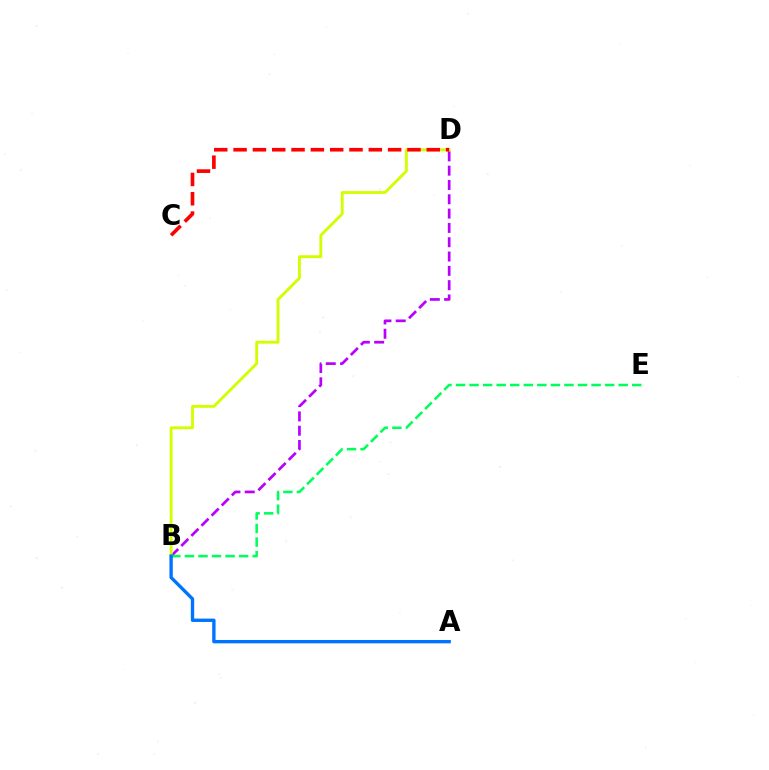{('B', 'D'): [{'color': '#b900ff', 'line_style': 'dashed', 'thickness': 1.94}, {'color': '#d1ff00', 'line_style': 'solid', 'thickness': 2.07}], ('B', 'E'): [{'color': '#00ff5c', 'line_style': 'dashed', 'thickness': 1.84}], ('A', 'B'): [{'color': '#0074ff', 'line_style': 'solid', 'thickness': 2.41}], ('C', 'D'): [{'color': '#ff0000', 'line_style': 'dashed', 'thickness': 2.62}]}